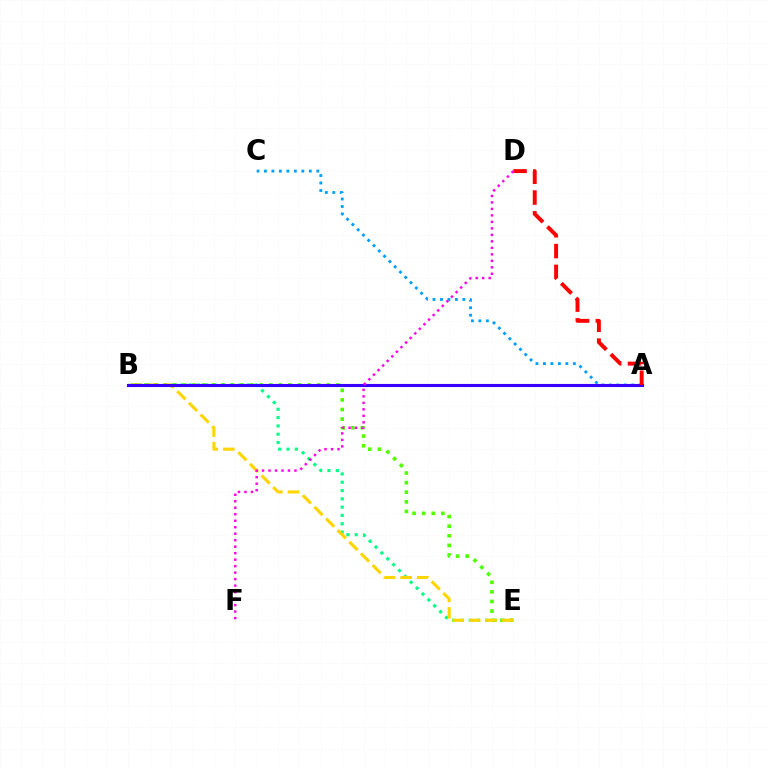{('A', 'C'): [{'color': '#009eff', 'line_style': 'dotted', 'thickness': 2.03}], ('B', 'E'): [{'color': '#00ff86', 'line_style': 'dotted', 'thickness': 2.26}, {'color': '#4fff00', 'line_style': 'dotted', 'thickness': 2.61}, {'color': '#ffd500', 'line_style': 'dashed', 'thickness': 2.24}], ('A', 'B'): [{'color': '#3700ff', 'line_style': 'solid', 'thickness': 2.23}], ('A', 'D'): [{'color': '#ff0000', 'line_style': 'dashed', 'thickness': 2.83}], ('D', 'F'): [{'color': '#ff00ed', 'line_style': 'dotted', 'thickness': 1.76}]}